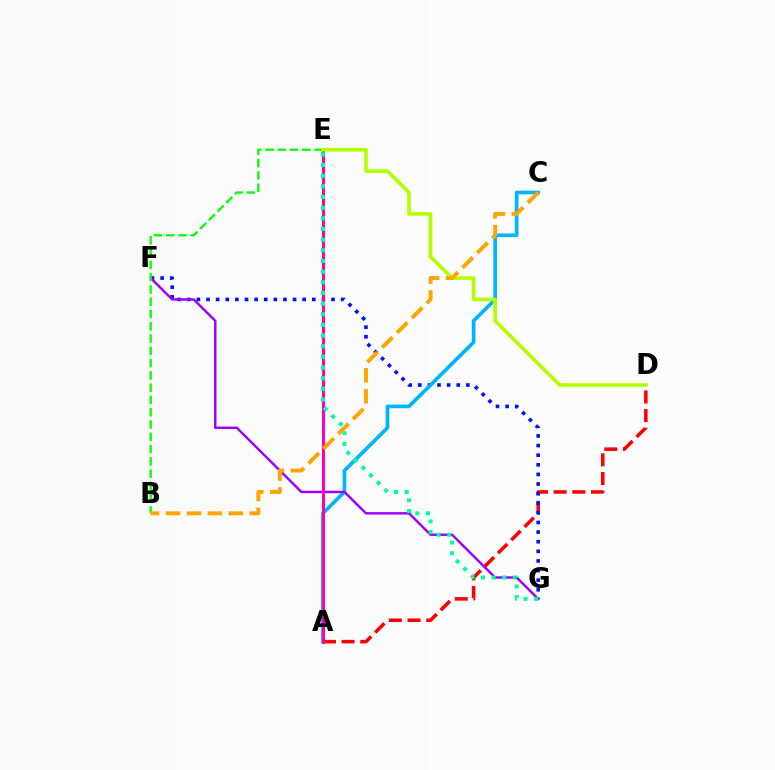{('A', 'D'): [{'color': '#ff0000', 'line_style': 'dashed', 'thickness': 2.54}], ('F', 'G'): [{'color': '#0010ff', 'line_style': 'dotted', 'thickness': 2.61}, {'color': '#9b00ff', 'line_style': 'solid', 'thickness': 1.76}], ('A', 'C'): [{'color': '#00b5ff', 'line_style': 'solid', 'thickness': 2.65}], ('B', 'E'): [{'color': '#08ff00', 'line_style': 'dashed', 'thickness': 1.67}], ('A', 'E'): [{'color': '#ff00bd', 'line_style': 'solid', 'thickness': 2.18}], ('E', 'G'): [{'color': '#00ff9d', 'line_style': 'dotted', 'thickness': 2.9}], ('D', 'E'): [{'color': '#b3ff00', 'line_style': 'solid', 'thickness': 2.62}], ('B', 'C'): [{'color': '#ffa500', 'line_style': 'dashed', 'thickness': 2.85}]}